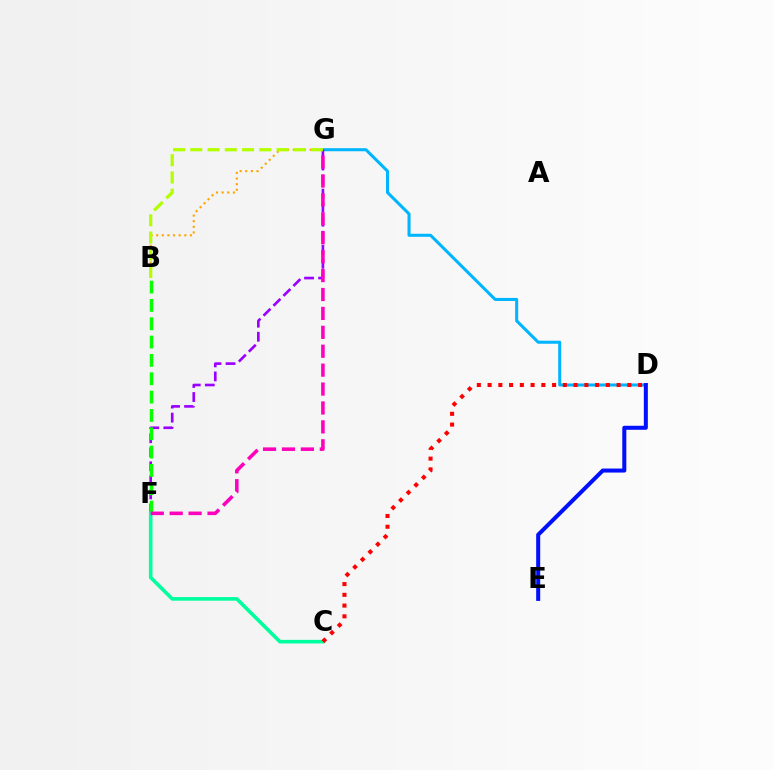{('B', 'G'): [{'color': '#ffa500', 'line_style': 'dotted', 'thickness': 1.53}, {'color': '#b3ff00', 'line_style': 'dashed', 'thickness': 2.34}], ('D', 'G'): [{'color': '#00b5ff', 'line_style': 'solid', 'thickness': 2.19}], ('F', 'G'): [{'color': '#9b00ff', 'line_style': 'dashed', 'thickness': 1.91}, {'color': '#ff00bd', 'line_style': 'dashed', 'thickness': 2.57}], ('B', 'F'): [{'color': '#08ff00', 'line_style': 'dashed', 'thickness': 2.49}], ('C', 'F'): [{'color': '#00ff9d', 'line_style': 'solid', 'thickness': 2.59}], ('D', 'E'): [{'color': '#0010ff', 'line_style': 'solid', 'thickness': 2.9}], ('C', 'D'): [{'color': '#ff0000', 'line_style': 'dotted', 'thickness': 2.92}]}